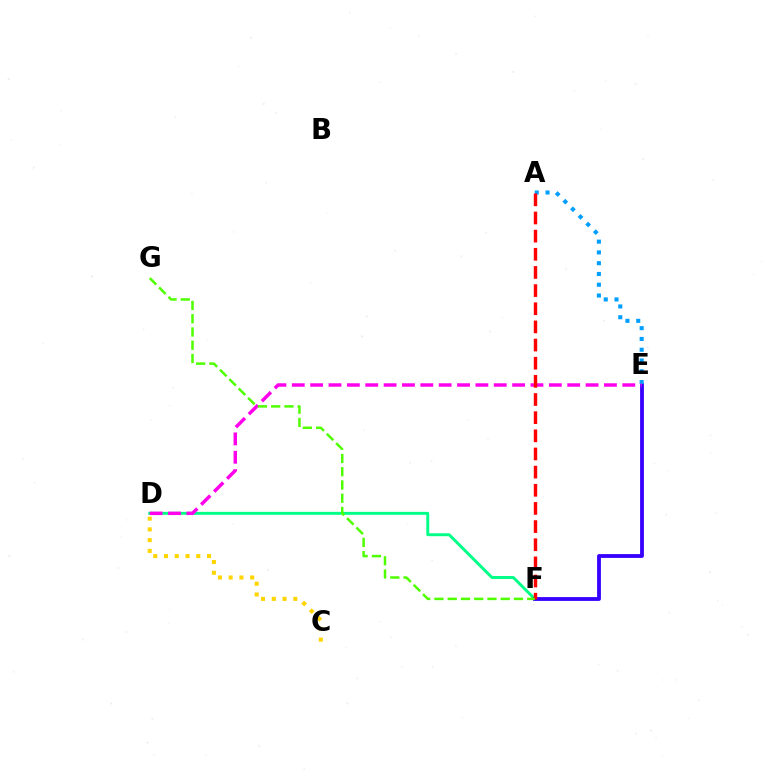{('C', 'D'): [{'color': '#ffd500', 'line_style': 'dotted', 'thickness': 2.92}], ('D', 'F'): [{'color': '#00ff86', 'line_style': 'solid', 'thickness': 2.12}], ('E', 'F'): [{'color': '#3700ff', 'line_style': 'solid', 'thickness': 2.74}], ('A', 'E'): [{'color': '#009eff', 'line_style': 'dotted', 'thickness': 2.93}], ('D', 'E'): [{'color': '#ff00ed', 'line_style': 'dashed', 'thickness': 2.49}], ('A', 'F'): [{'color': '#ff0000', 'line_style': 'dashed', 'thickness': 2.47}], ('F', 'G'): [{'color': '#4fff00', 'line_style': 'dashed', 'thickness': 1.8}]}